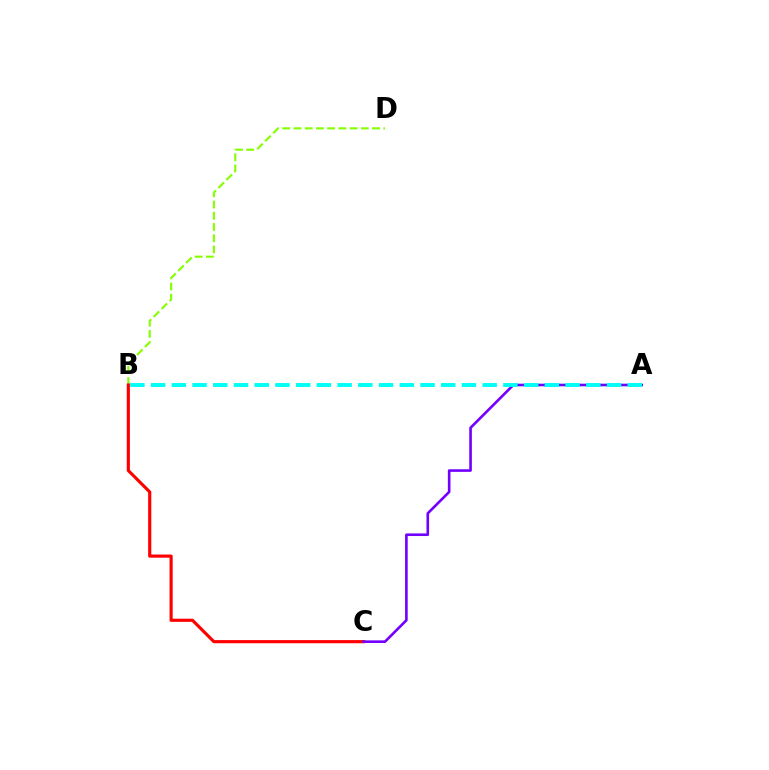{('B', 'D'): [{'color': '#84ff00', 'line_style': 'dashed', 'thickness': 1.53}], ('B', 'C'): [{'color': '#ff0000', 'line_style': 'solid', 'thickness': 2.27}], ('A', 'C'): [{'color': '#7200ff', 'line_style': 'solid', 'thickness': 1.89}], ('A', 'B'): [{'color': '#00fff6', 'line_style': 'dashed', 'thickness': 2.82}]}